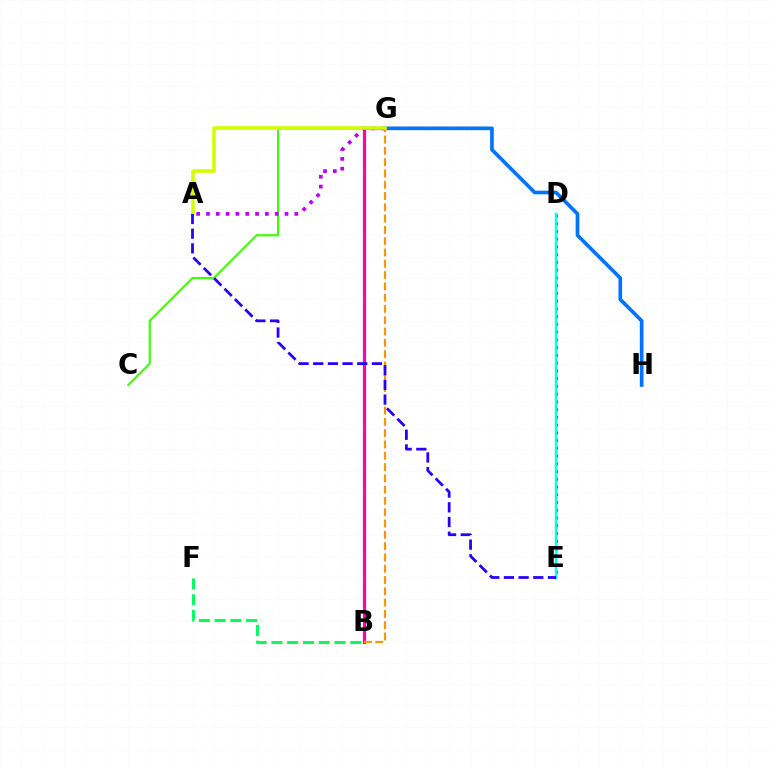{('G', 'H'): [{'color': '#0074ff', 'line_style': 'solid', 'thickness': 2.65}], ('C', 'G'): [{'color': '#3dff00', 'line_style': 'solid', 'thickness': 1.54}], ('D', 'E'): [{'color': '#ff0000', 'line_style': 'dotted', 'thickness': 2.1}, {'color': '#00fff6', 'line_style': 'solid', 'thickness': 1.74}], ('B', 'G'): [{'color': '#ff00ac', 'line_style': 'solid', 'thickness': 2.3}, {'color': '#ff9400', 'line_style': 'dashed', 'thickness': 1.53}], ('B', 'F'): [{'color': '#00ff5c', 'line_style': 'dashed', 'thickness': 2.14}], ('A', 'G'): [{'color': '#b900ff', 'line_style': 'dotted', 'thickness': 2.67}, {'color': '#d1ff00', 'line_style': 'solid', 'thickness': 2.57}], ('A', 'E'): [{'color': '#2500ff', 'line_style': 'dashed', 'thickness': 1.99}]}